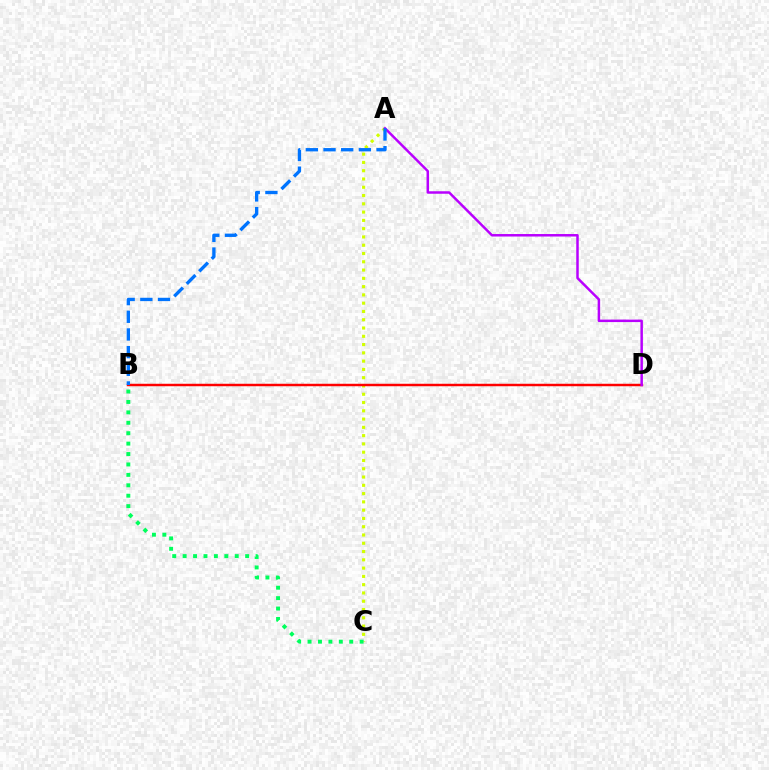{('A', 'C'): [{'color': '#d1ff00', 'line_style': 'dotted', 'thickness': 2.25}], ('B', 'D'): [{'color': '#ff0000', 'line_style': 'solid', 'thickness': 1.77}], ('A', 'D'): [{'color': '#b900ff', 'line_style': 'solid', 'thickness': 1.79}], ('A', 'B'): [{'color': '#0074ff', 'line_style': 'dashed', 'thickness': 2.4}], ('B', 'C'): [{'color': '#00ff5c', 'line_style': 'dotted', 'thickness': 2.83}]}